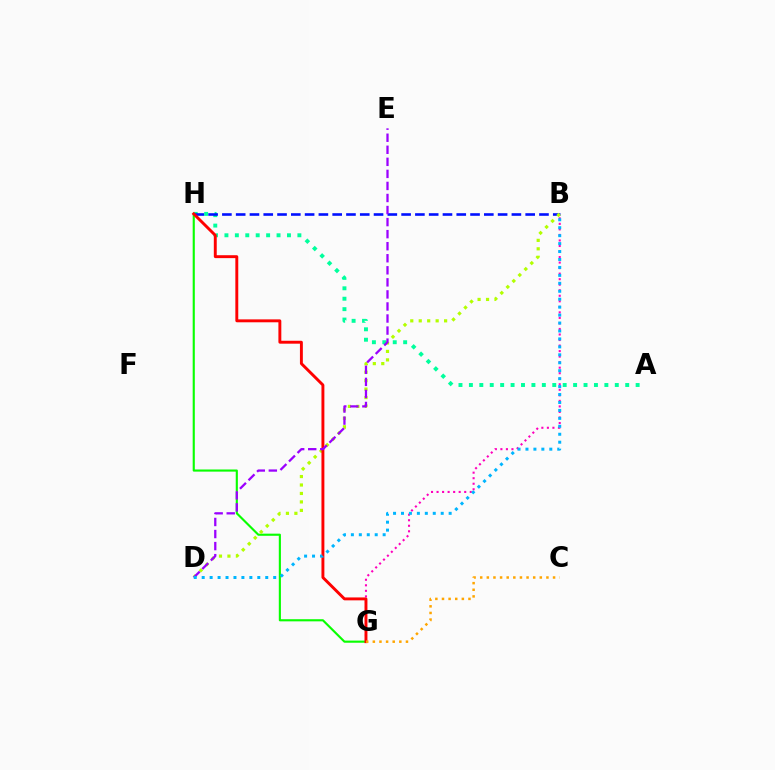{('A', 'H'): [{'color': '#00ff9d', 'line_style': 'dotted', 'thickness': 2.83}], ('B', 'G'): [{'color': '#ff00bd', 'line_style': 'dotted', 'thickness': 1.5}], ('B', 'H'): [{'color': '#0010ff', 'line_style': 'dashed', 'thickness': 1.87}], ('G', 'H'): [{'color': '#08ff00', 'line_style': 'solid', 'thickness': 1.54}, {'color': '#ff0000', 'line_style': 'solid', 'thickness': 2.1}], ('B', 'D'): [{'color': '#b3ff00', 'line_style': 'dotted', 'thickness': 2.3}, {'color': '#00b5ff', 'line_style': 'dotted', 'thickness': 2.16}], ('C', 'G'): [{'color': '#ffa500', 'line_style': 'dotted', 'thickness': 1.8}], ('D', 'E'): [{'color': '#9b00ff', 'line_style': 'dashed', 'thickness': 1.64}]}